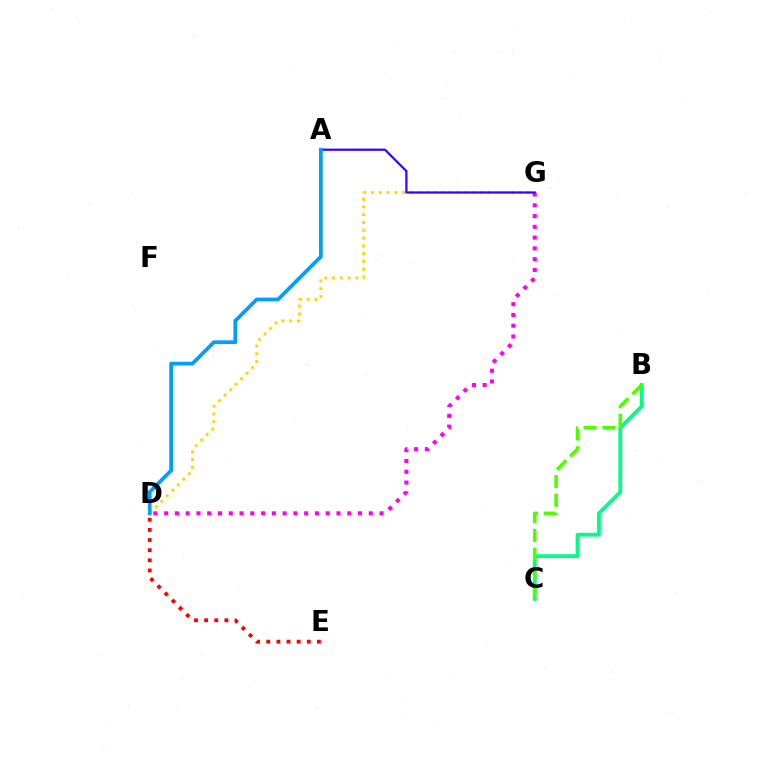{('D', 'G'): [{'color': '#ff00ed', 'line_style': 'dotted', 'thickness': 2.93}, {'color': '#ffd500', 'line_style': 'dotted', 'thickness': 2.11}], ('B', 'C'): [{'color': '#00ff86', 'line_style': 'solid', 'thickness': 2.74}, {'color': '#4fff00', 'line_style': 'dashed', 'thickness': 2.56}], ('D', 'E'): [{'color': '#ff0000', 'line_style': 'dotted', 'thickness': 2.76}], ('A', 'G'): [{'color': '#3700ff', 'line_style': 'solid', 'thickness': 1.6}], ('A', 'D'): [{'color': '#009eff', 'line_style': 'solid', 'thickness': 2.7}]}